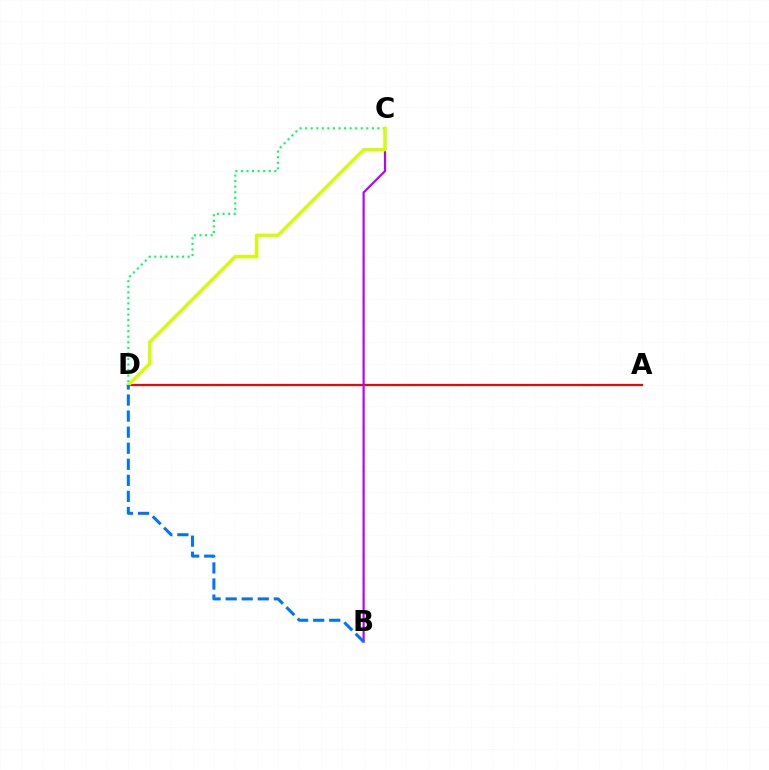{('A', 'D'): [{'color': '#ff0000', 'line_style': 'solid', 'thickness': 1.58}], ('B', 'C'): [{'color': '#b900ff', 'line_style': 'solid', 'thickness': 1.57}], ('C', 'D'): [{'color': '#00ff5c', 'line_style': 'dotted', 'thickness': 1.51}, {'color': '#d1ff00', 'line_style': 'solid', 'thickness': 2.41}], ('B', 'D'): [{'color': '#0074ff', 'line_style': 'dashed', 'thickness': 2.18}]}